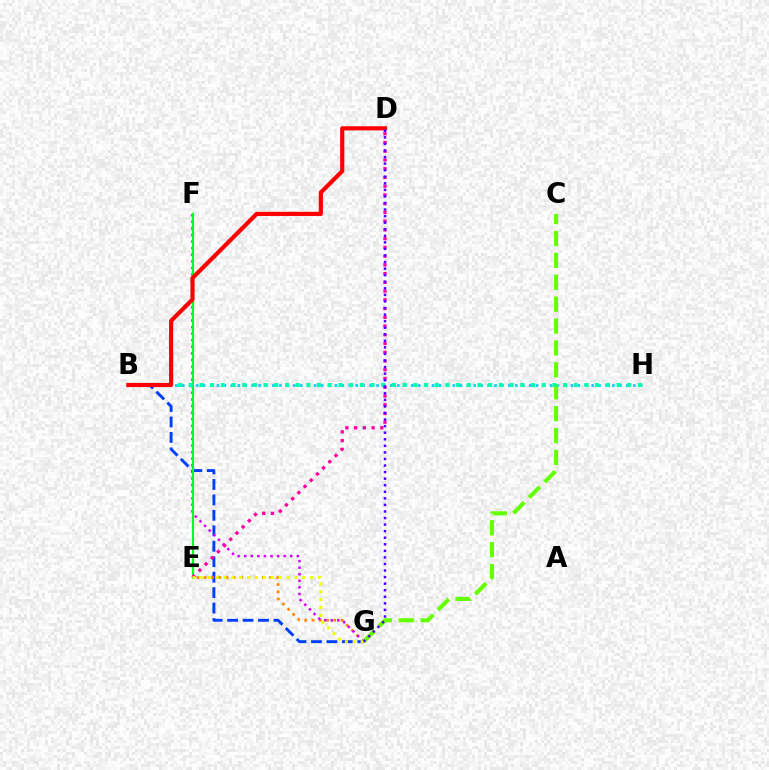{('B', 'G'): [{'color': '#003fff', 'line_style': 'dashed', 'thickness': 2.1}], ('B', 'H'): [{'color': '#00c7ff', 'line_style': 'dotted', 'thickness': 1.89}, {'color': '#00ffaf', 'line_style': 'dotted', 'thickness': 2.91}], ('E', 'G'): [{'color': '#ff8800', 'line_style': 'dotted', 'thickness': 1.97}, {'color': '#eeff00', 'line_style': 'dotted', 'thickness': 2.14}], ('F', 'G'): [{'color': '#d600ff', 'line_style': 'dotted', 'thickness': 1.79}], ('C', 'G'): [{'color': '#66ff00', 'line_style': 'dashed', 'thickness': 2.97}], ('E', 'F'): [{'color': '#00ff27', 'line_style': 'solid', 'thickness': 1.55}], ('D', 'E'): [{'color': '#ff00a0', 'line_style': 'dotted', 'thickness': 2.37}], ('B', 'D'): [{'color': '#ff0000', 'line_style': 'solid', 'thickness': 2.98}], ('D', 'G'): [{'color': '#4f00ff', 'line_style': 'dotted', 'thickness': 1.78}]}